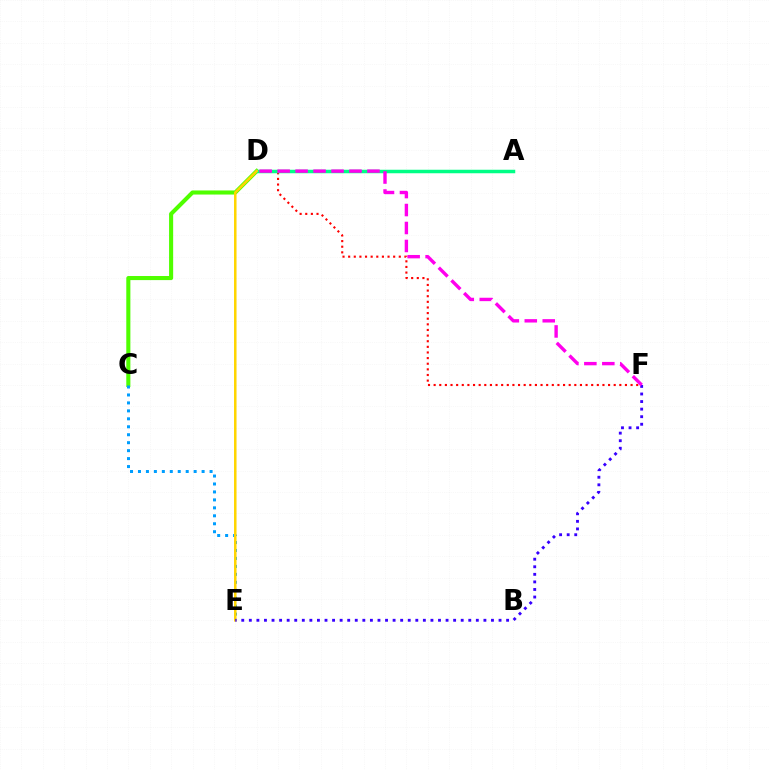{('D', 'F'): [{'color': '#ff0000', 'line_style': 'dotted', 'thickness': 1.53}, {'color': '#ff00ed', 'line_style': 'dashed', 'thickness': 2.44}], ('C', 'D'): [{'color': '#4fff00', 'line_style': 'solid', 'thickness': 2.94}], ('A', 'D'): [{'color': '#00ff86', 'line_style': 'solid', 'thickness': 2.52}], ('C', 'E'): [{'color': '#009eff', 'line_style': 'dotted', 'thickness': 2.16}], ('D', 'E'): [{'color': '#ffd500', 'line_style': 'solid', 'thickness': 1.81}], ('E', 'F'): [{'color': '#3700ff', 'line_style': 'dotted', 'thickness': 2.06}]}